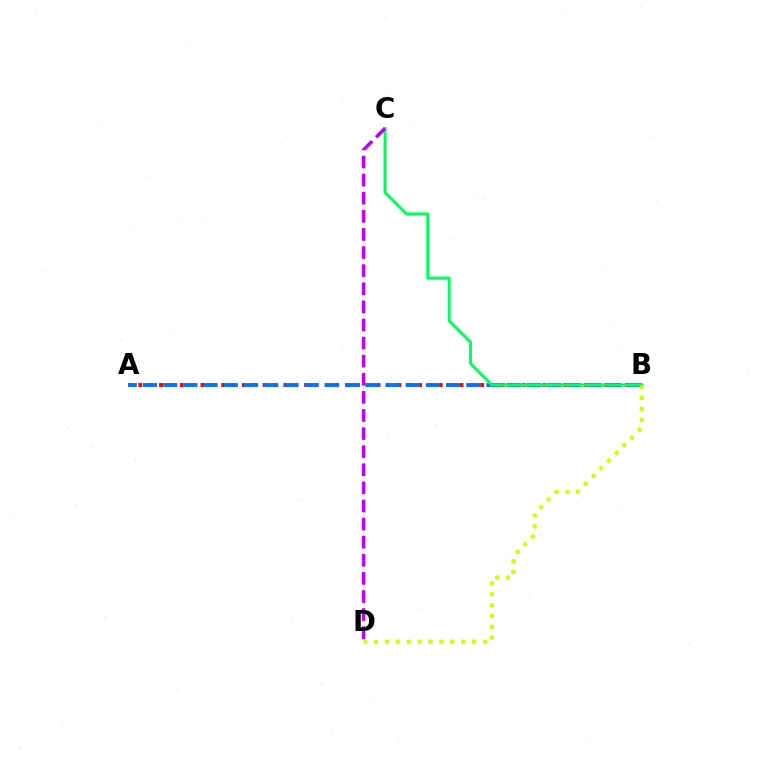{('A', 'B'): [{'color': '#ff0000', 'line_style': 'dotted', 'thickness': 2.81}, {'color': '#0074ff', 'line_style': 'dashed', 'thickness': 2.74}], ('B', 'C'): [{'color': '#00ff5c', 'line_style': 'solid', 'thickness': 2.14}], ('C', 'D'): [{'color': '#b900ff', 'line_style': 'dashed', 'thickness': 2.46}], ('B', 'D'): [{'color': '#d1ff00', 'line_style': 'dotted', 'thickness': 2.96}]}